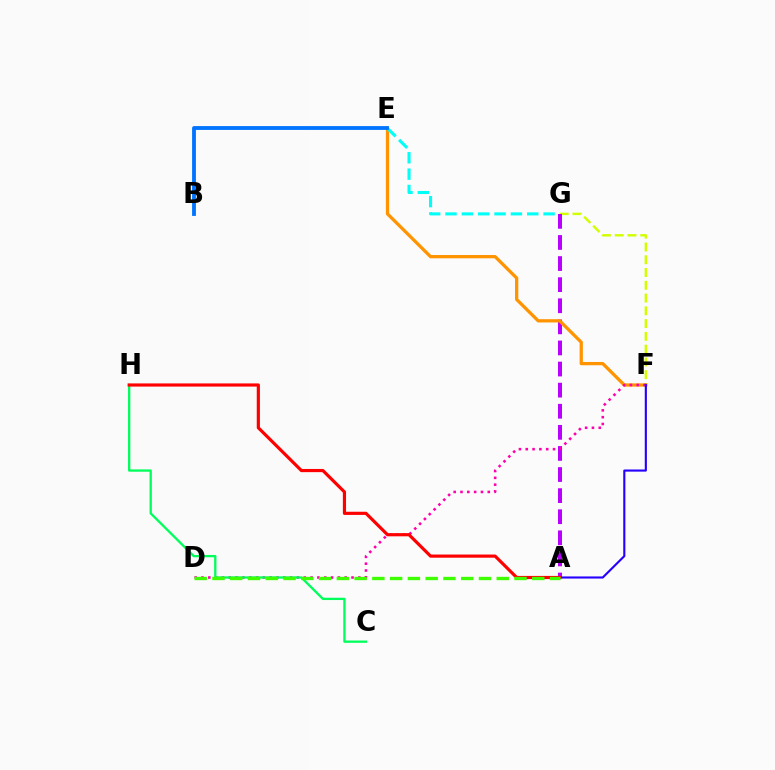{('F', 'G'): [{'color': '#d1ff00', 'line_style': 'dashed', 'thickness': 1.73}], ('A', 'G'): [{'color': '#b900ff', 'line_style': 'dashed', 'thickness': 2.87}], ('E', 'F'): [{'color': '#ff9400', 'line_style': 'solid', 'thickness': 2.35}], ('D', 'F'): [{'color': '#ff00ac', 'line_style': 'dotted', 'thickness': 1.85}], ('A', 'F'): [{'color': '#2500ff', 'line_style': 'solid', 'thickness': 1.53}], ('C', 'H'): [{'color': '#00ff5c', 'line_style': 'solid', 'thickness': 1.67}], ('E', 'G'): [{'color': '#00fff6', 'line_style': 'dashed', 'thickness': 2.22}], ('A', 'H'): [{'color': '#ff0000', 'line_style': 'solid', 'thickness': 2.28}], ('A', 'D'): [{'color': '#3dff00', 'line_style': 'dashed', 'thickness': 2.41}], ('B', 'E'): [{'color': '#0074ff', 'line_style': 'solid', 'thickness': 2.75}]}